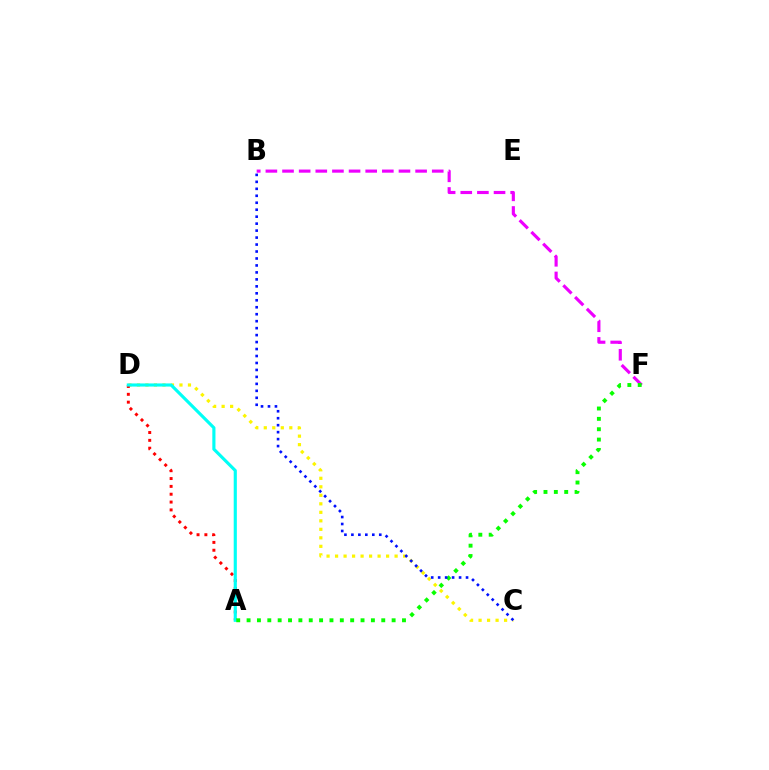{('C', 'D'): [{'color': '#fcf500', 'line_style': 'dotted', 'thickness': 2.31}], ('B', 'F'): [{'color': '#ee00ff', 'line_style': 'dashed', 'thickness': 2.26}], ('A', 'D'): [{'color': '#ff0000', 'line_style': 'dotted', 'thickness': 2.13}, {'color': '#00fff6', 'line_style': 'solid', 'thickness': 2.26}], ('A', 'F'): [{'color': '#08ff00', 'line_style': 'dotted', 'thickness': 2.81}], ('B', 'C'): [{'color': '#0010ff', 'line_style': 'dotted', 'thickness': 1.89}]}